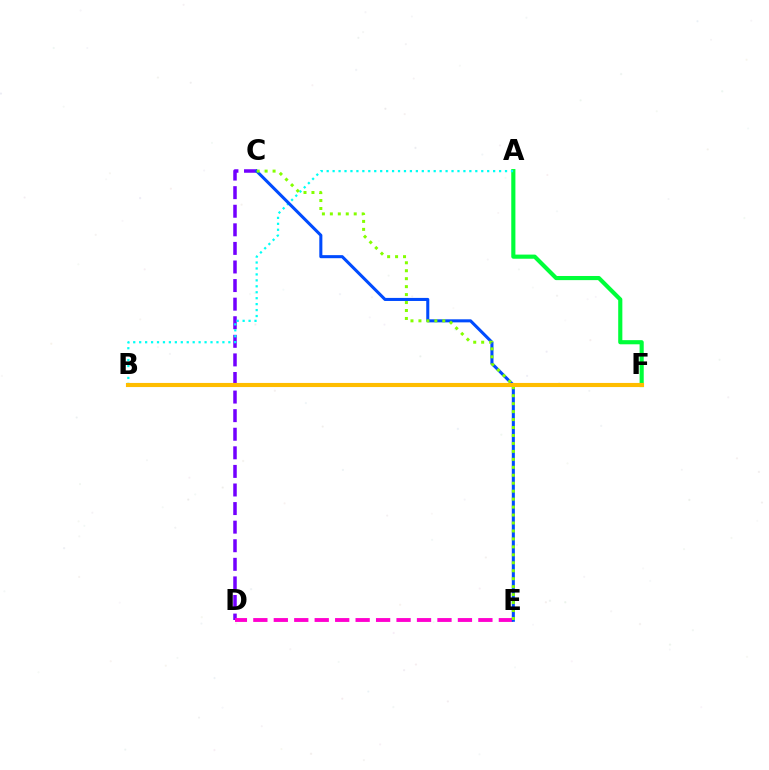{('A', 'F'): [{'color': '#00ff39', 'line_style': 'solid', 'thickness': 2.98}], ('C', 'D'): [{'color': '#7200ff', 'line_style': 'dashed', 'thickness': 2.52}], ('A', 'B'): [{'color': '#00fff6', 'line_style': 'dotted', 'thickness': 1.62}], ('D', 'E'): [{'color': '#ff00cf', 'line_style': 'dashed', 'thickness': 2.78}], ('B', 'F'): [{'color': '#ff0000', 'line_style': 'solid', 'thickness': 2.02}, {'color': '#ffbd00', 'line_style': 'solid', 'thickness': 2.96}], ('C', 'E'): [{'color': '#004bff', 'line_style': 'solid', 'thickness': 2.2}, {'color': '#84ff00', 'line_style': 'dotted', 'thickness': 2.16}]}